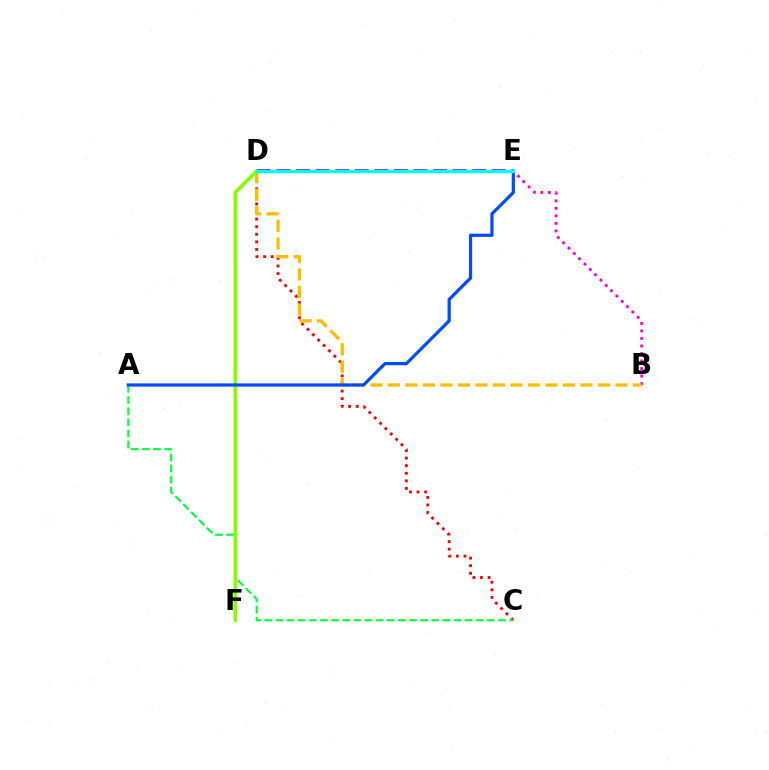{('C', 'D'): [{'color': '#ff0000', 'line_style': 'dotted', 'thickness': 2.06}], ('B', 'E'): [{'color': '#ff00cf', 'line_style': 'dotted', 'thickness': 2.04}], ('A', 'C'): [{'color': '#00ff39', 'line_style': 'dashed', 'thickness': 1.51}], ('D', 'E'): [{'color': '#7200ff', 'line_style': 'dashed', 'thickness': 2.66}, {'color': '#00fff6', 'line_style': 'solid', 'thickness': 2.44}], ('B', 'D'): [{'color': '#ffbd00', 'line_style': 'dashed', 'thickness': 2.38}], ('D', 'F'): [{'color': '#84ff00', 'line_style': 'solid', 'thickness': 2.62}], ('A', 'E'): [{'color': '#004bff', 'line_style': 'solid', 'thickness': 2.31}]}